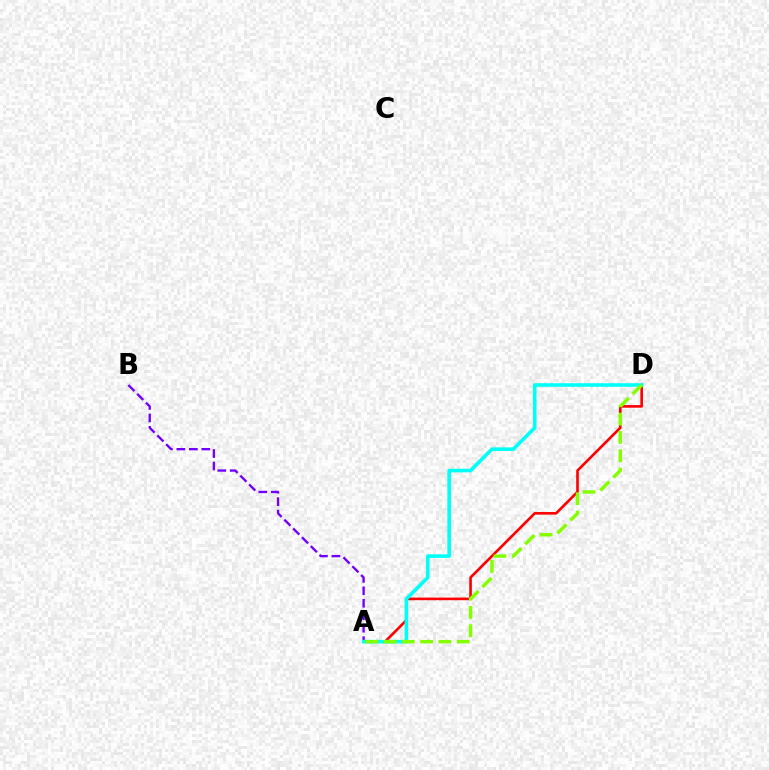{('A', 'D'): [{'color': '#ff0000', 'line_style': 'solid', 'thickness': 1.89}, {'color': '#00fff6', 'line_style': 'solid', 'thickness': 2.59}, {'color': '#84ff00', 'line_style': 'dashed', 'thickness': 2.49}], ('A', 'B'): [{'color': '#7200ff', 'line_style': 'dashed', 'thickness': 1.69}]}